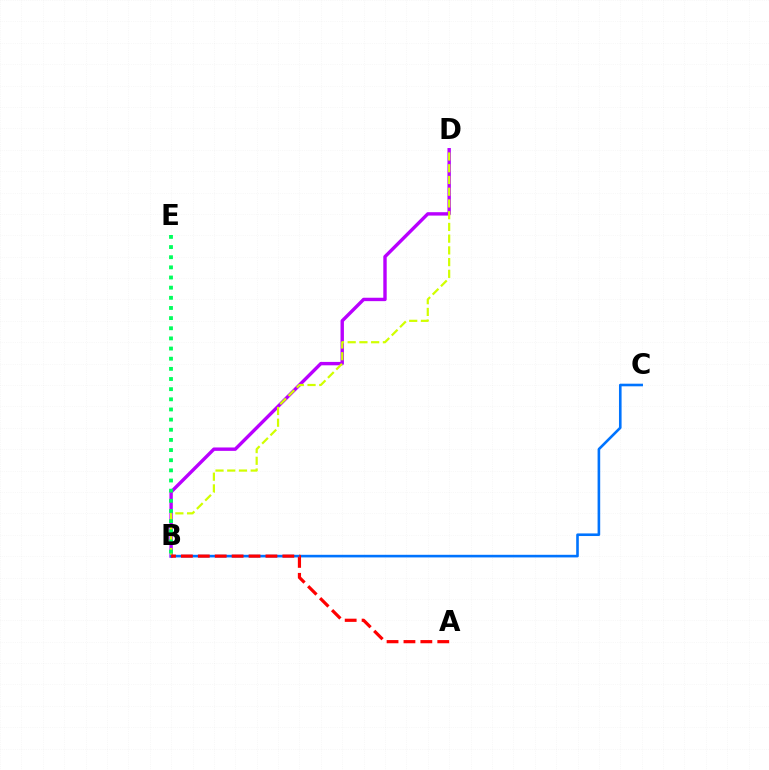{('B', 'D'): [{'color': '#b900ff', 'line_style': 'solid', 'thickness': 2.45}, {'color': '#d1ff00', 'line_style': 'dashed', 'thickness': 1.59}], ('B', 'C'): [{'color': '#0074ff', 'line_style': 'solid', 'thickness': 1.88}], ('B', 'E'): [{'color': '#00ff5c', 'line_style': 'dotted', 'thickness': 2.76}], ('A', 'B'): [{'color': '#ff0000', 'line_style': 'dashed', 'thickness': 2.3}]}